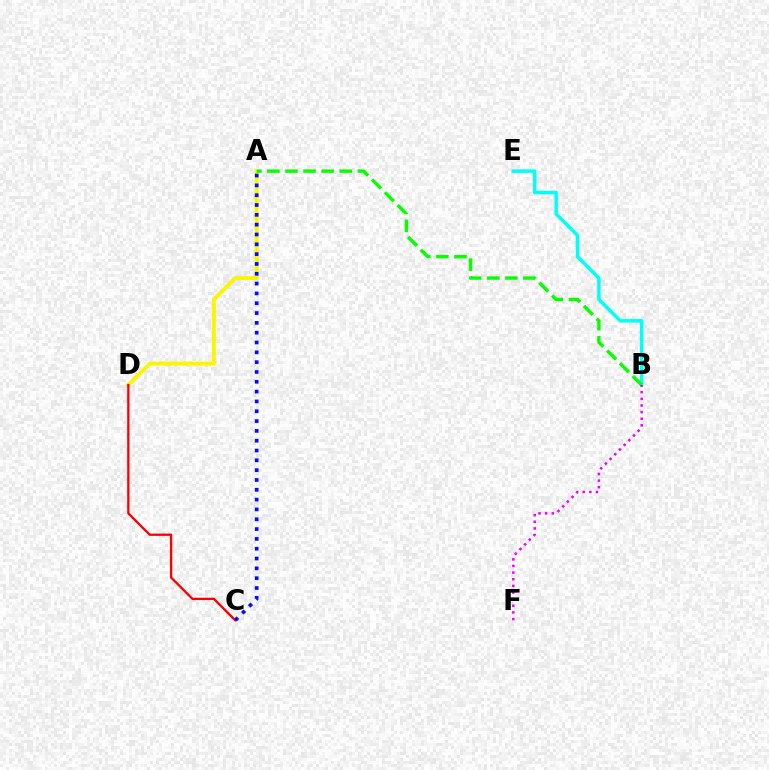{('B', 'E'): [{'color': '#00fff6', 'line_style': 'solid', 'thickness': 2.51}], ('A', 'D'): [{'color': '#fcf500', 'line_style': 'solid', 'thickness': 2.76}], ('A', 'B'): [{'color': '#08ff00', 'line_style': 'dashed', 'thickness': 2.46}], ('C', 'D'): [{'color': '#ff0000', 'line_style': 'solid', 'thickness': 1.67}], ('B', 'F'): [{'color': '#ee00ff', 'line_style': 'dotted', 'thickness': 1.8}], ('A', 'C'): [{'color': '#0010ff', 'line_style': 'dotted', 'thickness': 2.67}]}